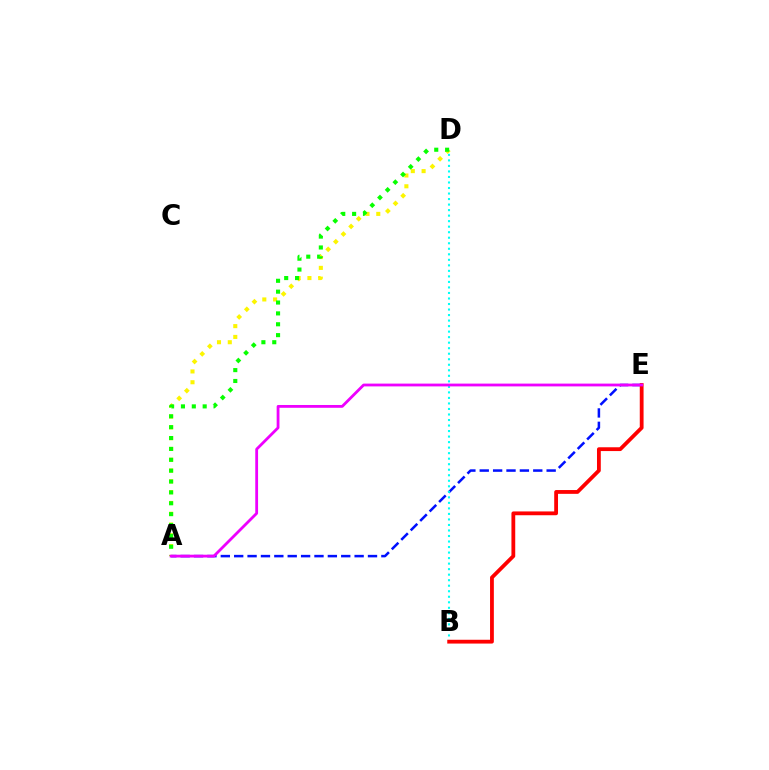{('A', 'E'): [{'color': '#0010ff', 'line_style': 'dashed', 'thickness': 1.82}, {'color': '#ee00ff', 'line_style': 'solid', 'thickness': 2.02}], ('A', 'D'): [{'color': '#fcf500', 'line_style': 'dotted', 'thickness': 2.93}, {'color': '#08ff00', 'line_style': 'dotted', 'thickness': 2.95}], ('B', 'D'): [{'color': '#00fff6', 'line_style': 'dotted', 'thickness': 1.5}], ('B', 'E'): [{'color': '#ff0000', 'line_style': 'solid', 'thickness': 2.74}]}